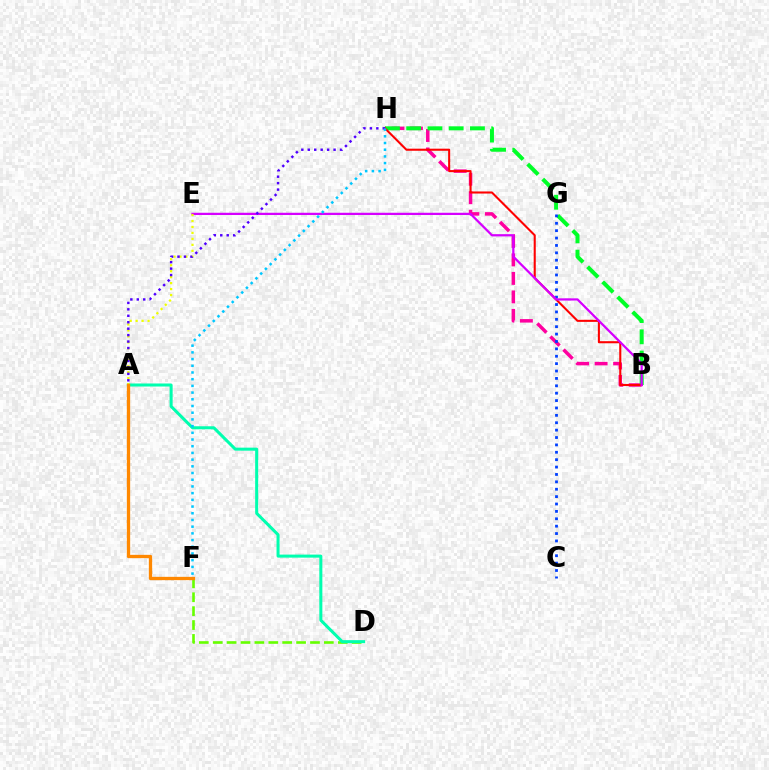{('D', 'F'): [{'color': '#66ff00', 'line_style': 'dashed', 'thickness': 1.89}], ('A', 'D'): [{'color': '#00ffaf', 'line_style': 'solid', 'thickness': 2.18}], ('B', 'H'): [{'color': '#ff00a0', 'line_style': 'dashed', 'thickness': 2.51}, {'color': '#00ff27', 'line_style': 'dashed', 'thickness': 2.89}, {'color': '#ff0000', 'line_style': 'solid', 'thickness': 1.5}], ('C', 'G'): [{'color': '#003fff', 'line_style': 'dotted', 'thickness': 2.01}], ('B', 'E'): [{'color': '#d600ff', 'line_style': 'solid', 'thickness': 1.62}], ('A', 'E'): [{'color': '#eeff00', 'line_style': 'dotted', 'thickness': 1.62}], ('A', 'H'): [{'color': '#4f00ff', 'line_style': 'dotted', 'thickness': 1.75}], ('A', 'F'): [{'color': '#ff8800', 'line_style': 'solid', 'thickness': 2.39}], ('F', 'H'): [{'color': '#00c7ff', 'line_style': 'dotted', 'thickness': 1.82}]}